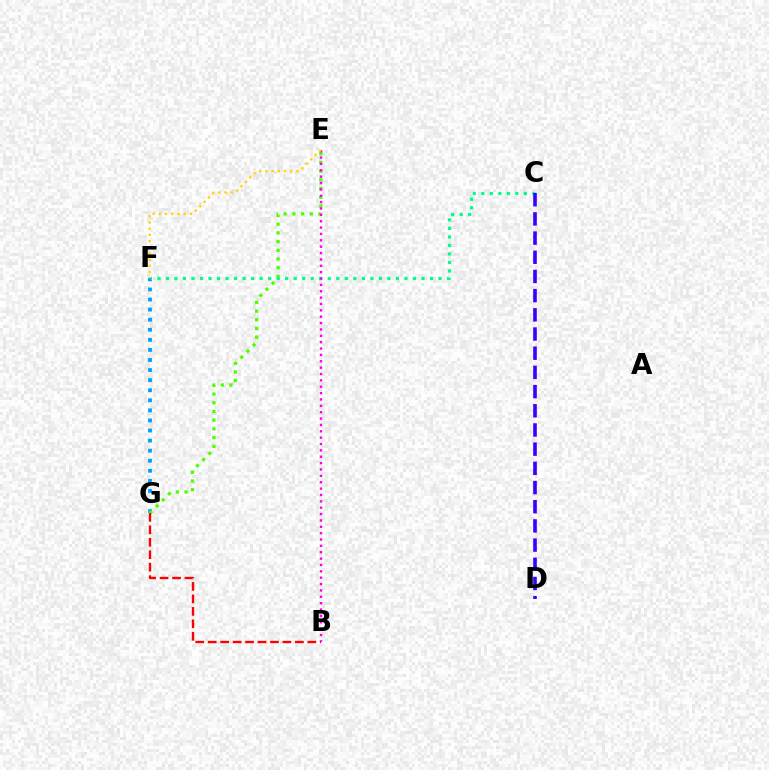{('F', 'G'): [{'color': '#009eff', 'line_style': 'dotted', 'thickness': 2.74}], ('E', 'G'): [{'color': '#4fff00', 'line_style': 'dotted', 'thickness': 2.37}], ('B', 'G'): [{'color': '#ff0000', 'line_style': 'dashed', 'thickness': 1.69}], ('C', 'F'): [{'color': '#00ff86', 'line_style': 'dotted', 'thickness': 2.31}], ('C', 'D'): [{'color': '#3700ff', 'line_style': 'dashed', 'thickness': 2.61}], ('B', 'E'): [{'color': '#ff00ed', 'line_style': 'dotted', 'thickness': 1.73}], ('E', 'F'): [{'color': '#ffd500', 'line_style': 'dotted', 'thickness': 1.69}]}